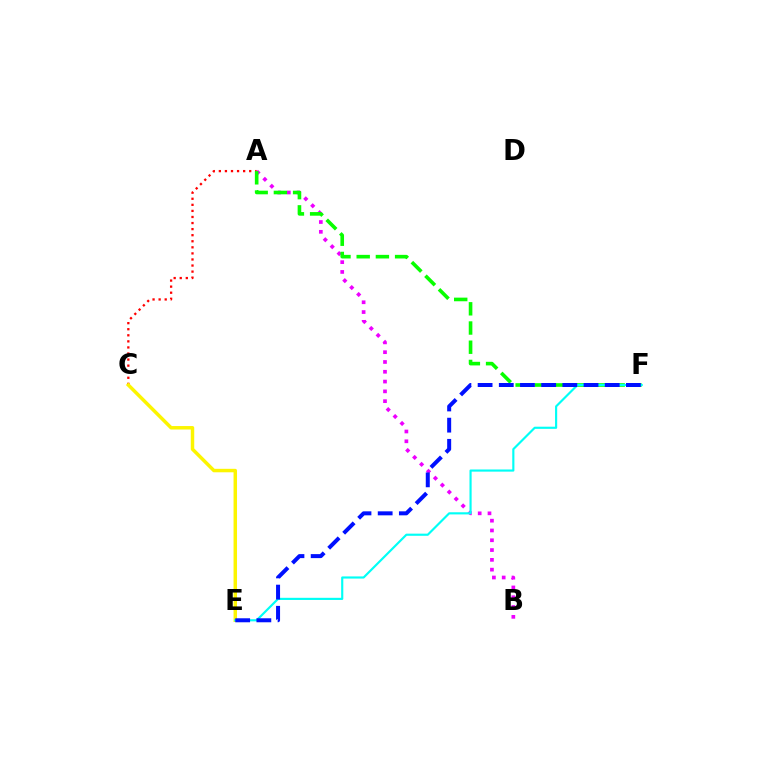{('A', 'C'): [{'color': '#ff0000', 'line_style': 'dotted', 'thickness': 1.65}], ('A', 'B'): [{'color': '#ee00ff', 'line_style': 'dotted', 'thickness': 2.66}], ('C', 'E'): [{'color': '#fcf500', 'line_style': 'solid', 'thickness': 2.5}], ('A', 'F'): [{'color': '#08ff00', 'line_style': 'dashed', 'thickness': 2.61}], ('E', 'F'): [{'color': '#00fff6', 'line_style': 'solid', 'thickness': 1.55}, {'color': '#0010ff', 'line_style': 'dashed', 'thickness': 2.88}]}